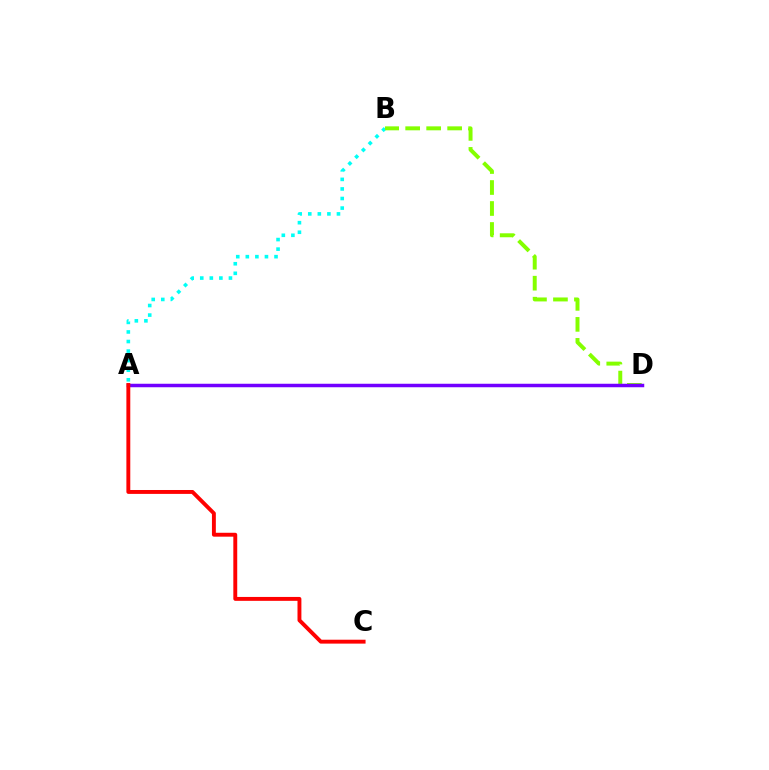{('A', 'B'): [{'color': '#00fff6', 'line_style': 'dotted', 'thickness': 2.6}], ('B', 'D'): [{'color': '#84ff00', 'line_style': 'dashed', 'thickness': 2.85}], ('A', 'D'): [{'color': '#7200ff', 'line_style': 'solid', 'thickness': 2.52}], ('A', 'C'): [{'color': '#ff0000', 'line_style': 'solid', 'thickness': 2.81}]}